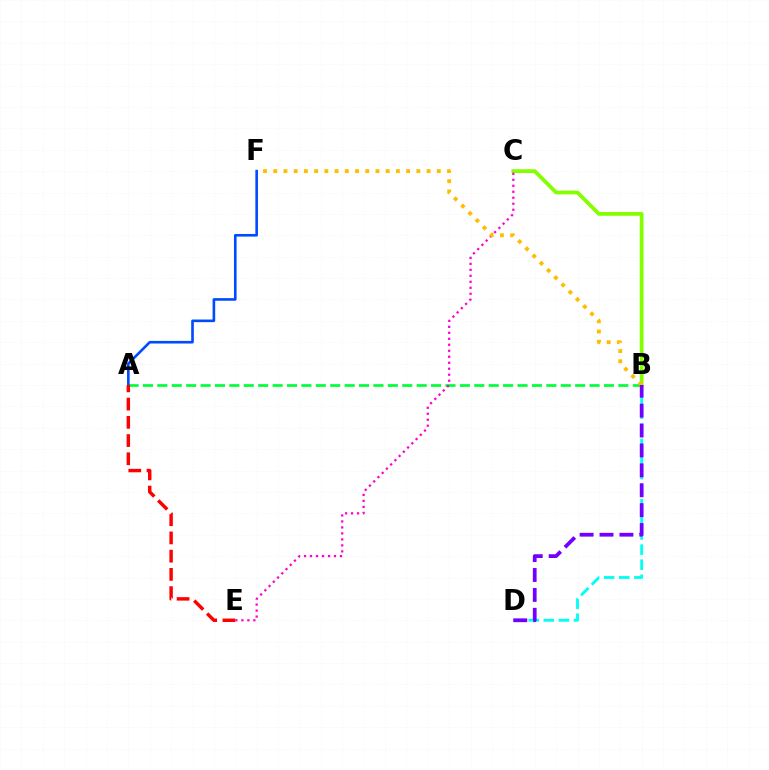{('B', 'D'): [{'color': '#00fff6', 'line_style': 'dashed', 'thickness': 2.05}, {'color': '#7200ff', 'line_style': 'dashed', 'thickness': 2.7}], ('A', 'B'): [{'color': '#00ff39', 'line_style': 'dashed', 'thickness': 1.96}], ('A', 'F'): [{'color': '#004bff', 'line_style': 'solid', 'thickness': 1.89}], ('B', 'C'): [{'color': '#84ff00', 'line_style': 'solid', 'thickness': 2.73}], ('A', 'E'): [{'color': '#ff0000', 'line_style': 'dashed', 'thickness': 2.48}], ('C', 'E'): [{'color': '#ff00cf', 'line_style': 'dotted', 'thickness': 1.63}], ('B', 'F'): [{'color': '#ffbd00', 'line_style': 'dotted', 'thickness': 2.78}]}